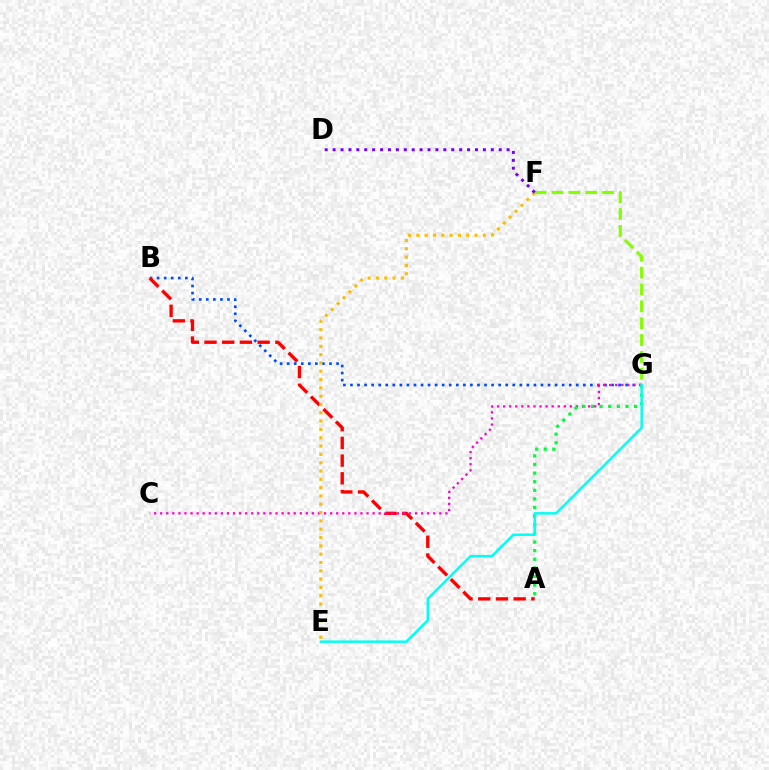{('B', 'G'): [{'color': '#004bff', 'line_style': 'dotted', 'thickness': 1.92}], ('A', 'B'): [{'color': '#ff0000', 'line_style': 'dashed', 'thickness': 2.41}], ('C', 'G'): [{'color': '#ff00cf', 'line_style': 'dotted', 'thickness': 1.65}], ('A', 'G'): [{'color': '#00ff39', 'line_style': 'dotted', 'thickness': 2.34}], ('F', 'G'): [{'color': '#84ff00', 'line_style': 'dashed', 'thickness': 2.29}], ('E', 'G'): [{'color': '#00fff6', 'line_style': 'solid', 'thickness': 1.76}], ('E', 'F'): [{'color': '#ffbd00', 'line_style': 'dotted', 'thickness': 2.26}], ('D', 'F'): [{'color': '#7200ff', 'line_style': 'dotted', 'thickness': 2.15}]}